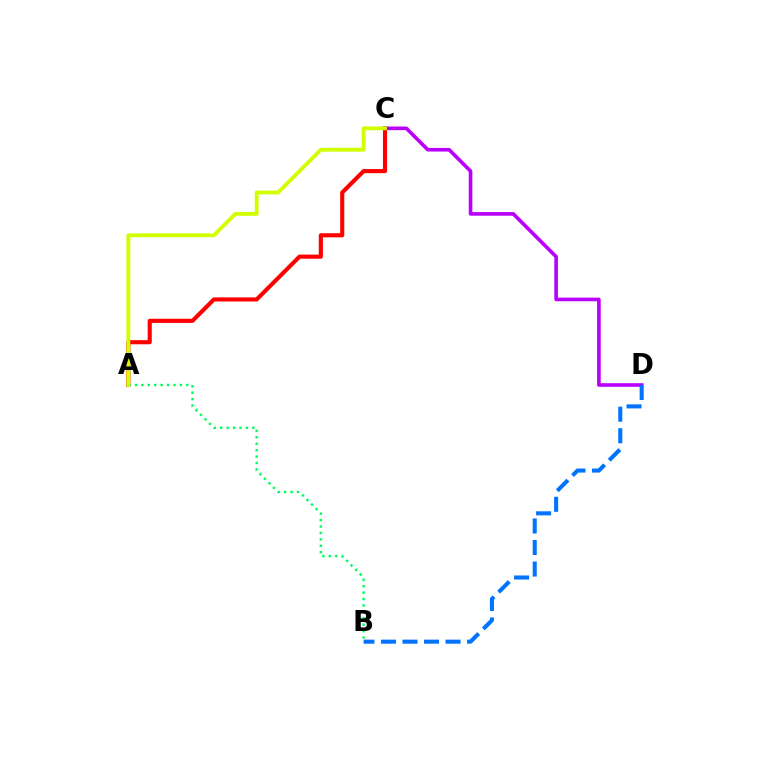{('A', 'C'): [{'color': '#ff0000', 'line_style': 'solid', 'thickness': 2.96}, {'color': '#d1ff00', 'line_style': 'solid', 'thickness': 2.77}], ('A', 'B'): [{'color': '#00ff5c', 'line_style': 'dotted', 'thickness': 1.74}], ('C', 'D'): [{'color': '#b900ff', 'line_style': 'solid', 'thickness': 2.61}], ('B', 'D'): [{'color': '#0074ff', 'line_style': 'dashed', 'thickness': 2.93}]}